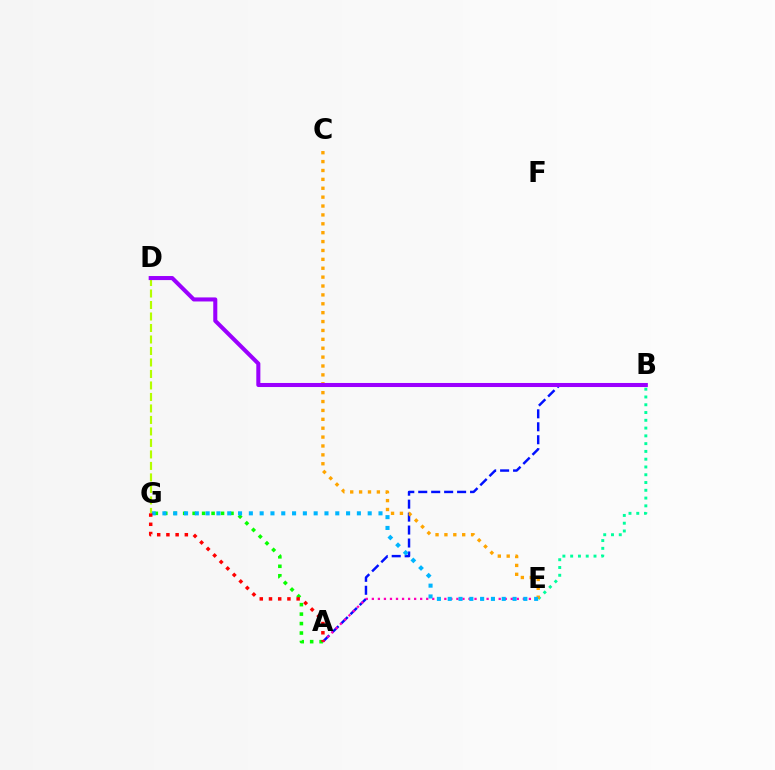{('B', 'E'): [{'color': '#00ff9d', 'line_style': 'dotted', 'thickness': 2.11}], ('A', 'G'): [{'color': '#08ff00', 'line_style': 'dotted', 'thickness': 2.57}, {'color': '#ff0000', 'line_style': 'dotted', 'thickness': 2.5}], ('A', 'B'): [{'color': '#0010ff', 'line_style': 'dashed', 'thickness': 1.76}], ('C', 'E'): [{'color': '#ffa500', 'line_style': 'dotted', 'thickness': 2.41}], ('A', 'E'): [{'color': '#ff00bd', 'line_style': 'dotted', 'thickness': 1.64}], ('E', 'G'): [{'color': '#00b5ff', 'line_style': 'dotted', 'thickness': 2.94}], ('D', 'G'): [{'color': '#b3ff00', 'line_style': 'dashed', 'thickness': 1.56}], ('B', 'D'): [{'color': '#9b00ff', 'line_style': 'solid', 'thickness': 2.92}]}